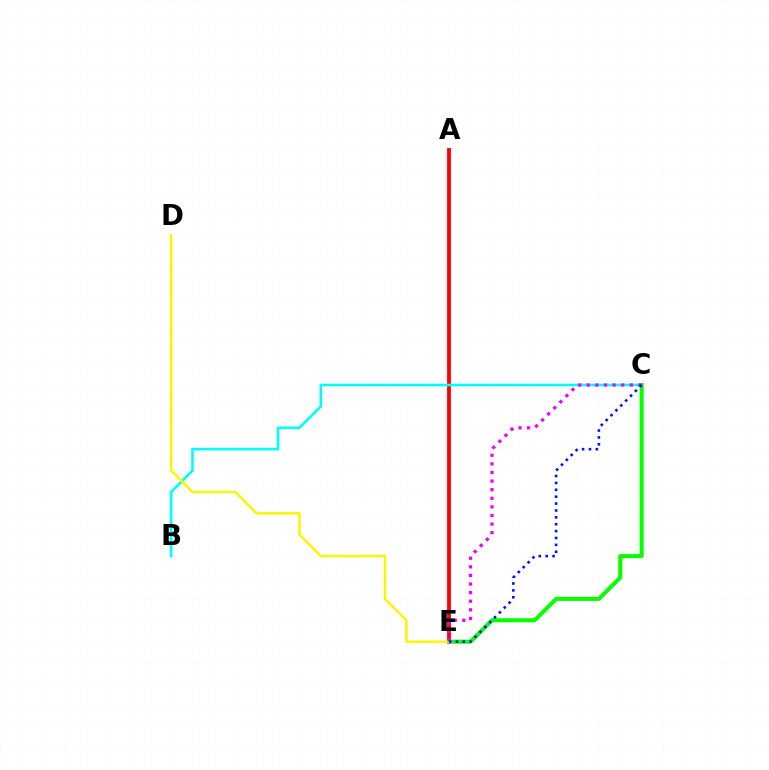{('A', 'E'): [{'color': '#ff0000', 'line_style': 'solid', 'thickness': 2.75}], ('B', 'C'): [{'color': '#00fff6', 'line_style': 'solid', 'thickness': 1.87}], ('C', 'E'): [{'color': '#08ff00', 'line_style': 'solid', 'thickness': 2.92}, {'color': '#ee00ff', 'line_style': 'dotted', 'thickness': 2.34}, {'color': '#0010ff', 'line_style': 'dotted', 'thickness': 1.87}], ('D', 'E'): [{'color': '#fcf500', 'line_style': 'solid', 'thickness': 1.79}]}